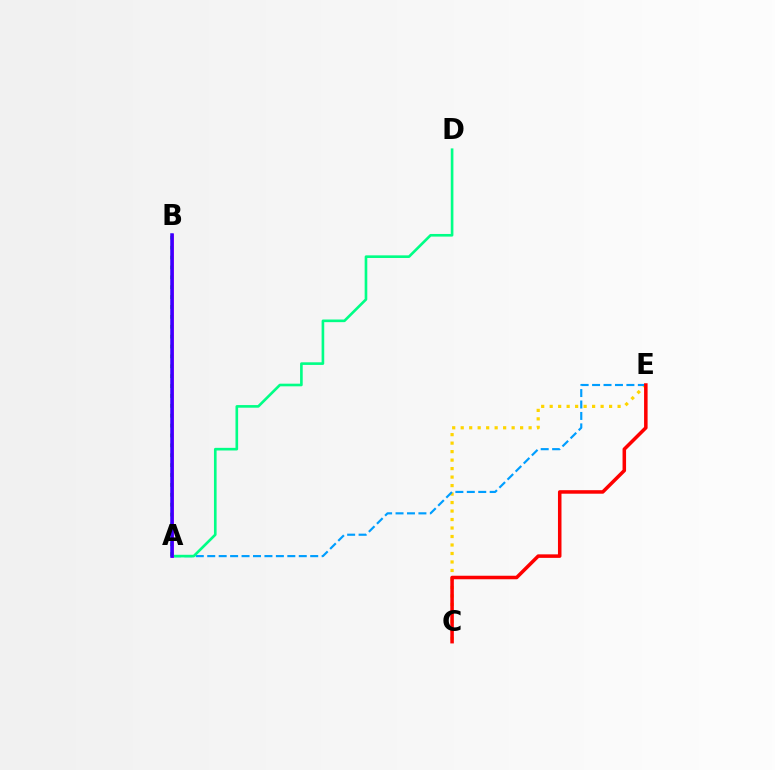{('C', 'E'): [{'color': '#ffd500', 'line_style': 'dotted', 'thickness': 2.31}, {'color': '#ff0000', 'line_style': 'solid', 'thickness': 2.54}], ('A', 'B'): [{'color': '#4fff00', 'line_style': 'dotted', 'thickness': 2.69}, {'color': '#ff00ed', 'line_style': 'solid', 'thickness': 2.08}, {'color': '#3700ff', 'line_style': 'solid', 'thickness': 2.52}], ('A', 'E'): [{'color': '#009eff', 'line_style': 'dashed', 'thickness': 1.55}], ('A', 'D'): [{'color': '#00ff86', 'line_style': 'solid', 'thickness': 1.9}]}